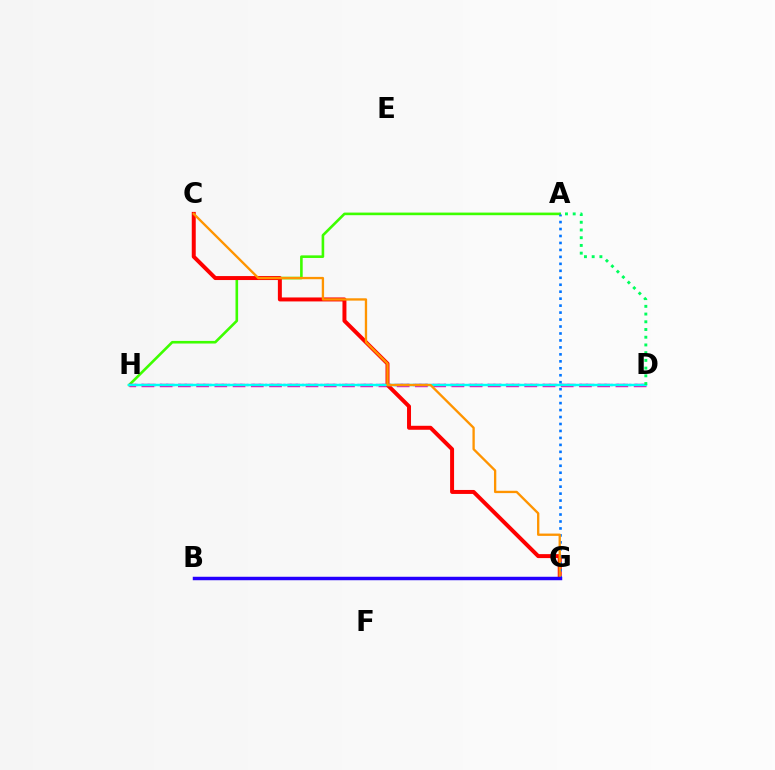{('A', 'H'): [{'color': '#3dff00', 'line_style': 'solid', 'thickness': 1.88}], ('B', 'G'): [{'color': '#d1ff00', 'line_style': 'dashed', 'thickness': 1.88}, {'color': '#2500ff', 'line_style': 'solid', 'thickness': 2.49}], ('D', 'H'): [{'color': '#ff00ac', 'line_style': 'dashed', 'thickness': 2.48}, {'color': '#b900ff', 'line_style': 'dotted', 'thickness': 1.68}, {'color': '#00fff6', 'line_style': 'solid', 'thickness': 1.75}], ('C', 'G'): [{'color': '#ff0000', 'line_style': 'solid', 'thickness': 2.86}, {'color': '#ff9400', 'line_style': 'solid', 'thickness': 1.68}], ('A', 'G'): [{'color': '#0074ff', 'line_style': 'dotted', 'thickness': 1.89}], ('A', 'D'): [{'color': '#00ff5c', 'line_style': 'dotted', 'thickness': 2.1}]}